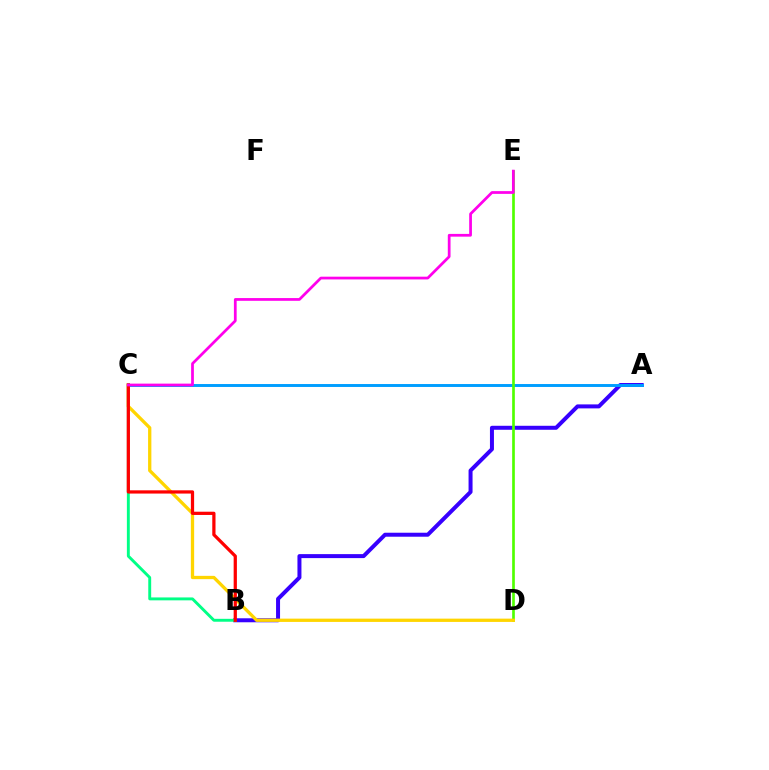{('A', 'B'): [{'color': '#3700ff', 'line_style': 'solid', 'thickness': 2.87}], ('A', 'C'): [{'color': '#009eff', 'line_style': 'solid', 'thickness': 2.12}], ('D', 'E'): [{'color': '#4fff00', 'line_style': 'solid', 'thickness': 1.92}], ('C', 'D'): [{'color': '#ffd500', 'line_style': 'solid', 'thickness': 2.37}], ('B', 'C'): [{'color': '#00ff86', 'line_style': 'solid', 'thickness': 2.09}, {'color': '#ff0000', 'line_style': 'solid', 'thickness': 2.33}], ('C', 'E'): [{'color': '#ff00ed', 'line_style': 'solid', 'thickness': 1.98}]}